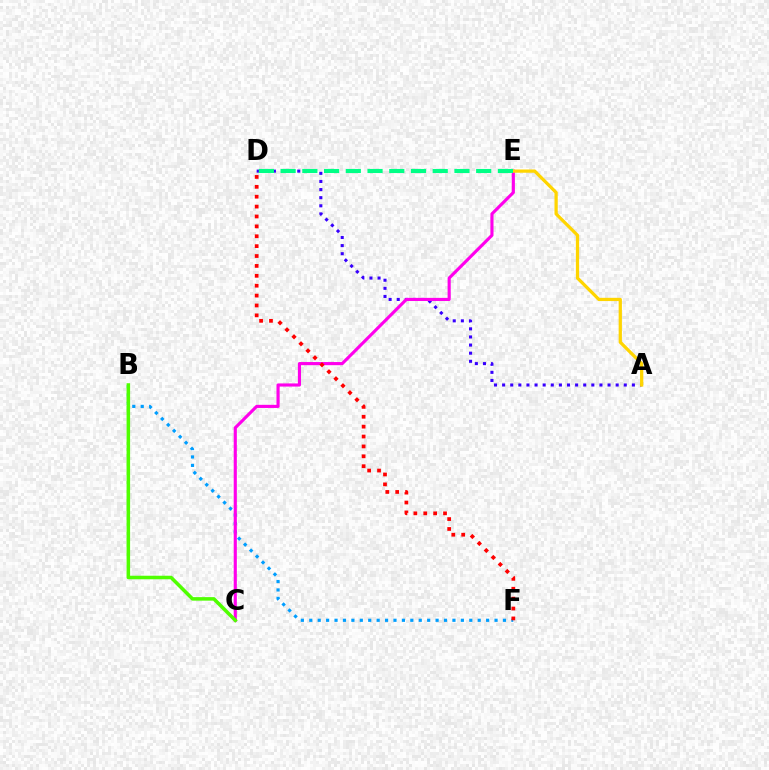{('B', 'F'): [{'color': '#009eff', 'line_style': 'dotted', 'thickness': 2.29}], ('A', 'D'): [{'color': '#3700ff', 'line_style': 'dotted', 'thickness': 2.2}], ('C', 'E'): [{'color': '#ff00ed', 'line_style': 'solid', 'thickness': 2.26}], ('A', 'E'): [{'color': '#ffd500', 'line_style': 'solid', 'thickness': 2.34}], ('B', 'C'): [{'color': '#4fff00', 'line_style': 'solid', 'thickness': 2.54}], ('D', 'F'): [{'color': '#ff0000', 'line_style': 'dotted', 'thickness': 2.69}], ('D', 'E'): [{'color': '#00ff86', 'line_style': 'dashed', 'thickness': 2.95}]}